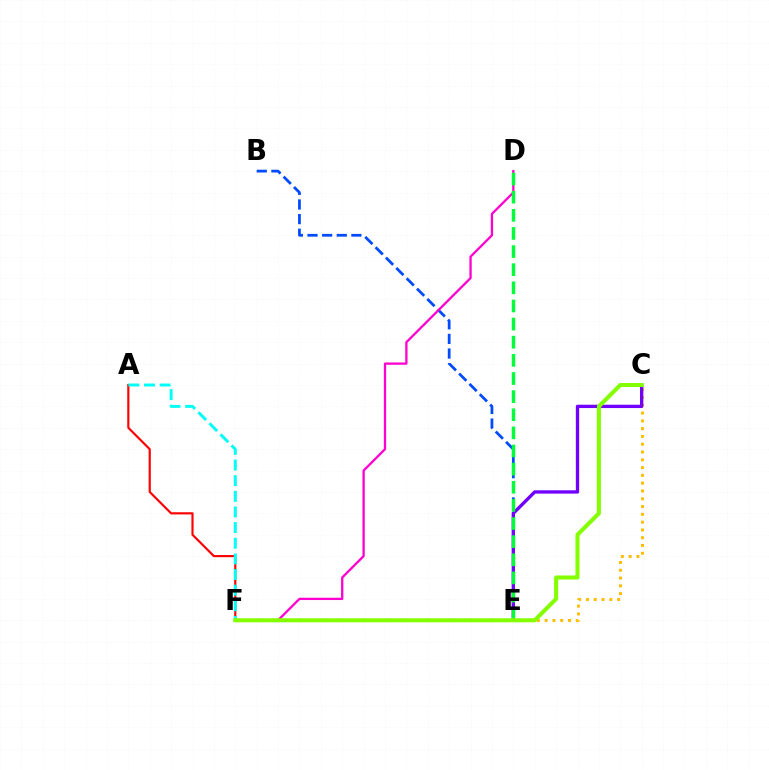{('A', 'F'): [{'color': '#ff0000', 'line_style': 'solid', 'thickness': 1.56}, {'color': '#00fff6', 'line_style': 'dashed', 'thickness': 2.13}], ('C', 'E'): [{'color': '#ffbd00', 'line_style': 'dotted', 'thickness': 2.12}, {'color': '#7200ff', 'line_style': 'solid', 'thickness': 2.4}], ('B', 'E'): [{'color': '#004bff', 'line_style': 'dashed', 'thickness': 1.99}], ('D', 'F'): [{'color': '#ff00cf', 'line_style': 'solid', 'thickness': 1.65}], ('D', 'E'): [{'color': '#00ff39', 'line_style': 'dashed', 'thickness': 2.46}], ('C', 'F'): [{'color': '#84ff00', 'line_style': 'solid', 'thickness': 2.93}]}